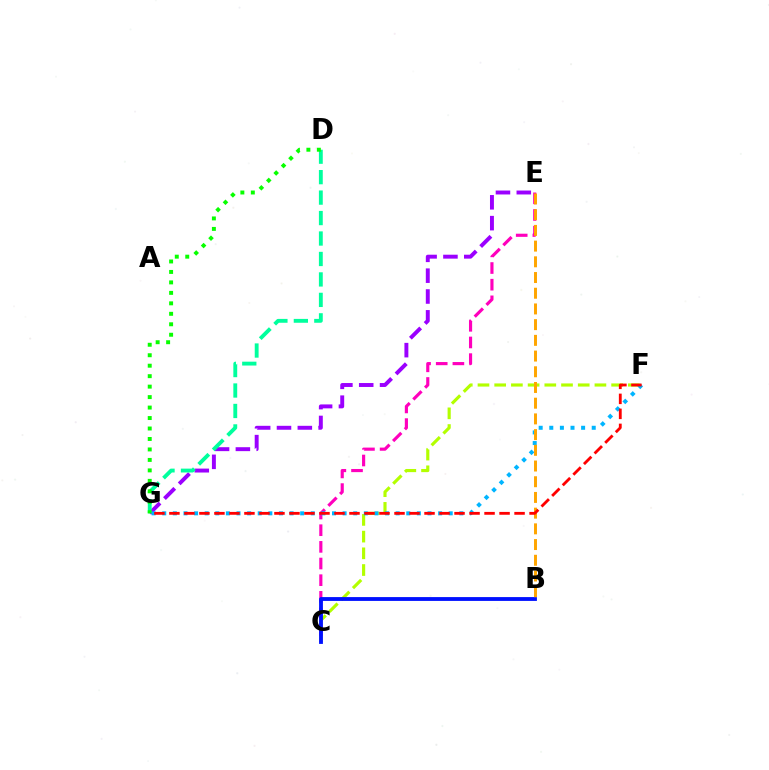{('E', 'G'): [{'color': '#9b00ff', 'line_style': 'dashed', 'thickness': 2.83}], ('D', 'G'): [{'color': '#00ff9d', 'line_style': 'dashed', 'thickness': 2.78}, {'color': '#08ff00', 'line_style': 'dotted', 'thickness': 2.84}], ('C', 'F'): [{'color': '#b3ff00', 'line_style': 'dashed', 'thickness': 2.27}], ('C', 'E'): [{'color': '#ff00bd', 'line_style': 'dashed', 'thickness': 2.26}], ('F', 'G'): [{'color': '#00b5ff', 'line_style': 'dotted', 'thickness': 2.88}, {'color': '#ff0000', 'line_style': 'dashed', 'thickness': 2.04}], ('B', 'C'): [{'color': '#0010ff', 'line_style': 'solid', 'thickness': 2.75}], ('B', 'E'): [{'color': '#ffa500', 'line_style': 'dashed', 'thickness': 2.13}]}